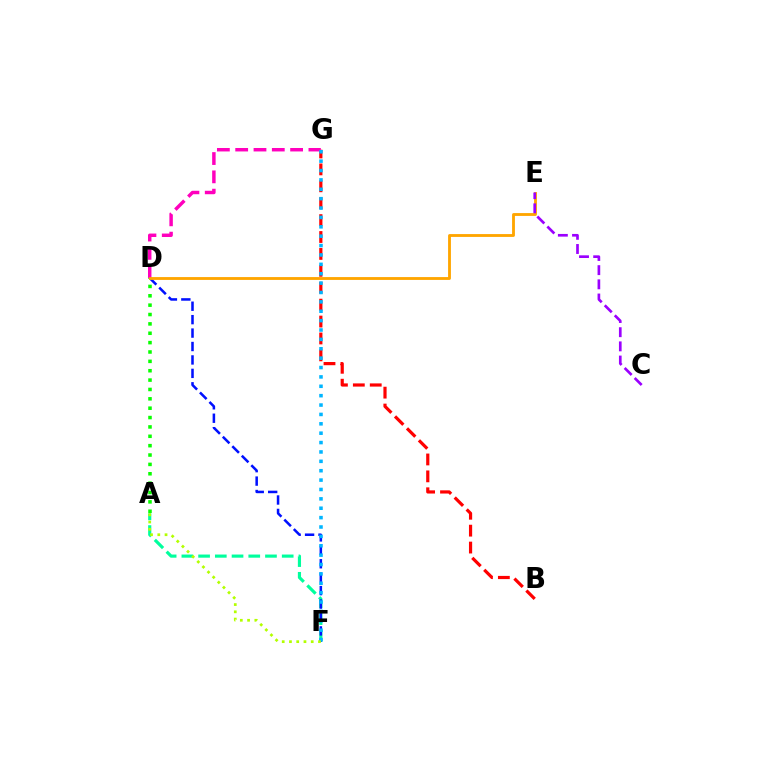{('A', 'F'): [{'color': '#00ff9d', 'line_style': 'dashed', 'thickness': 2.27}, {'color': '#b3ff00', 'line_style': 'dotted', 'thickness': 1.97}], ('A', 'D'): [{'color': '#08ff00', 'line_style': 'dotted', 'thickness': 2.55}], ('B', 'G'): [{'color': '#ff0000', 'line_style': 'dashed', 'thickness': 2.3}], ('D', 'G'): [{'color': '#ff00bd', 'line_style': 'dashed', 'thickness': 2.49}], ('D', 'F'): [{'color': '#0010ff', 'line_style': 'dashed', 'thickness': 1.82}], ('D', 'E'): [{'color': '#ffa500', 'line_style': 'solid', 'thickness': 2.05}], ('F', 'G'): [{'color': '#00b5ff', 'line_style': 'dotted', 'thickness': 2.55}], ('C', 'E'): [{'color': '#9b00ff', 'line_style': 'dashed', 'thickness': 1.93}]}